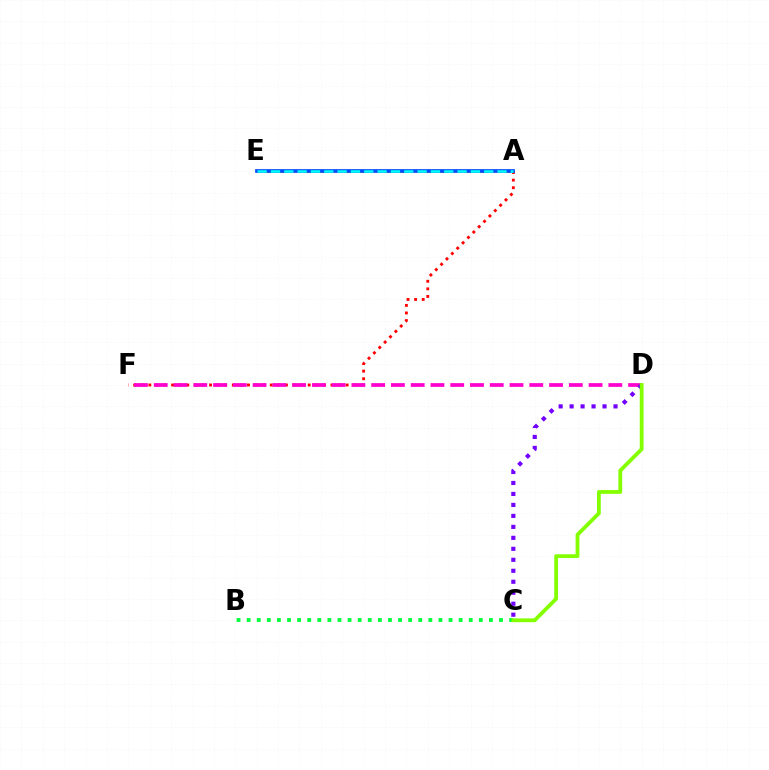{('A', 'E'): [{'color': '#ffbd00', 'line_style': 'solid', 'thickness': 1.81}, {'color': '#004bff', 'line_style': 'solid', 'thickness': 2.67}, {'color': '#00fff6', 'line_style': 'dashed', 'thickness': 1.81}], ('A', 'F'): [{'color': '#ff0000', 'line_style': 'dotted', 'thickness': 2.06}], ('D', 'F'): [{'color': '#ff00cf', 'line_style': 'dashed', 'thickness': 2.69}], ('C', 'D'): [{'color': '#7200ff', 'line_style': 'dotted', 'thickness': 2.98}, {'color': '#84ff00', 'line_style': 'solid', 'thickness': 2.74}], ('B', 'C'): [{'color': '#00ff39', 'line_style': 'dotted', 'thickness': 2.74}]}